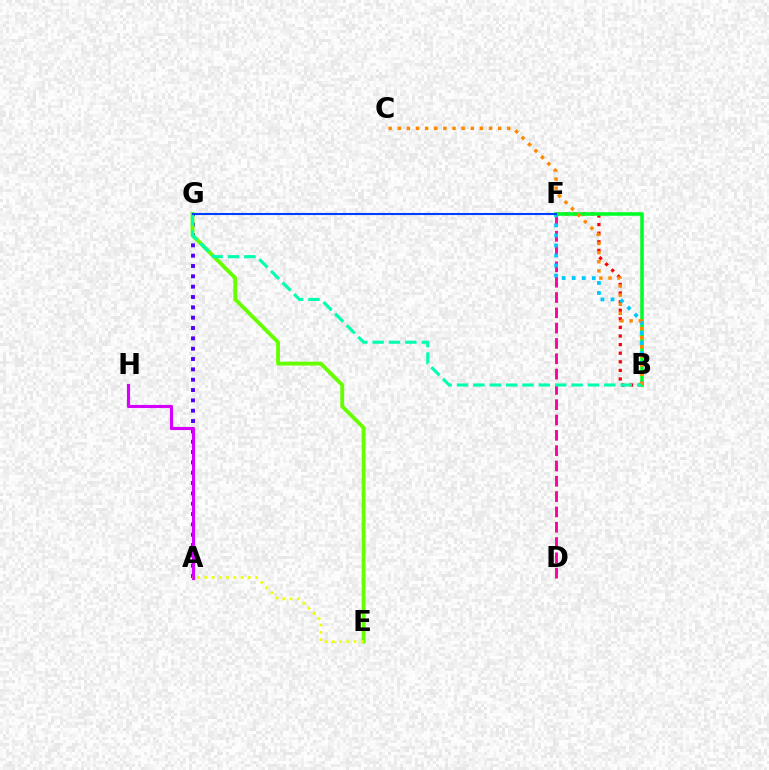{('B', 'F'): [{'color': '#ff0000', 'line_style': 'dotted', 'thickness': 2.33}, {'color': '#00ff27', 'line_style': 'solid', 'thickness': 2.55}, {'color': '#00c7ff', 'line_style': 'dotted', 'thickness': 2.73}], ('D', 'F'): [{'color': '#ff00a0', 'line_style': 'dashed', 'thickness': 2.08}], ('A', 'G'): [{'color': '#4f00ff', 'line_style': 'dotted', 'thickness': 2.81}], ('A', 'H'): [{'color': '#d600ff', 'line_style': 'solid', 'thickness': 2.25}], ('E', 'G'): [{'color': '#66ff00', 'line_style': 'solid', 'thickness': 2.79}], ('B', 'C'): [{'color': '#ff8800', 'line_style': 'dotted', 'thickness': 2.48}], ('B', 'G'): [{'color': '#00ffaf', 'line_style': 'dashed', 'thickness': 2.22}], ('A', 'E'): [{'color': '#eeff00', 'line_style': 'dotted', 'thickness': 1.97}], ('F', 'G'): [{'color': '#003fff', 'line_style': 'solid', 'thickness': 1.51}]}